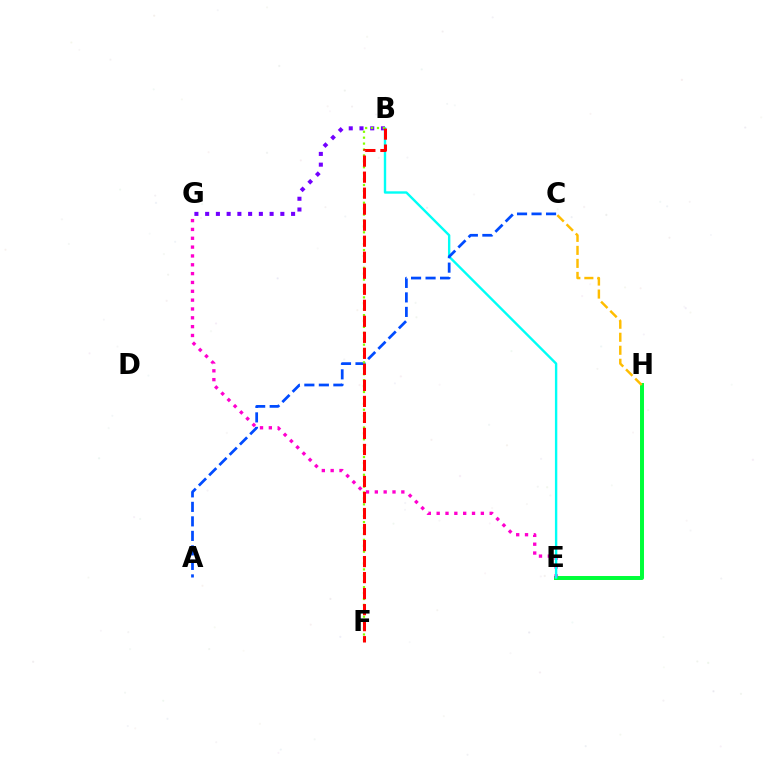{('E', 'H'): [{'color': '#00ff39', 'line_style': 'solid', 'thickness': 2.87}], ('E', 'G'): [{'color': '#ff00cf', 'line_style': 'dotted', 'thickness': 2.4}], ('B', 'G'): [{'color': '#7200ff', 'line_style': 'dotted', 'thickness': 2.92}], ('B', 'E'): [{'color': '#00fff6', 'line_style': 'solid', 'thickness': 1.72}], ('A', 'C'): [{'color': '#004bff', 'line_style': 'dashed', 'thickness': 1.97}], ('B', 'F'): [{'color': '#84ff00', 'line_style': 'dotted', 'thickness': 1.61}, {'color': '#ff0000', 'line_style': 'dashed', 'thickness': 2.18}], ('C', 'H'): [{'color': '#ffbd00', 'line_style': 'dashed', 'thickness': 1.77}]}